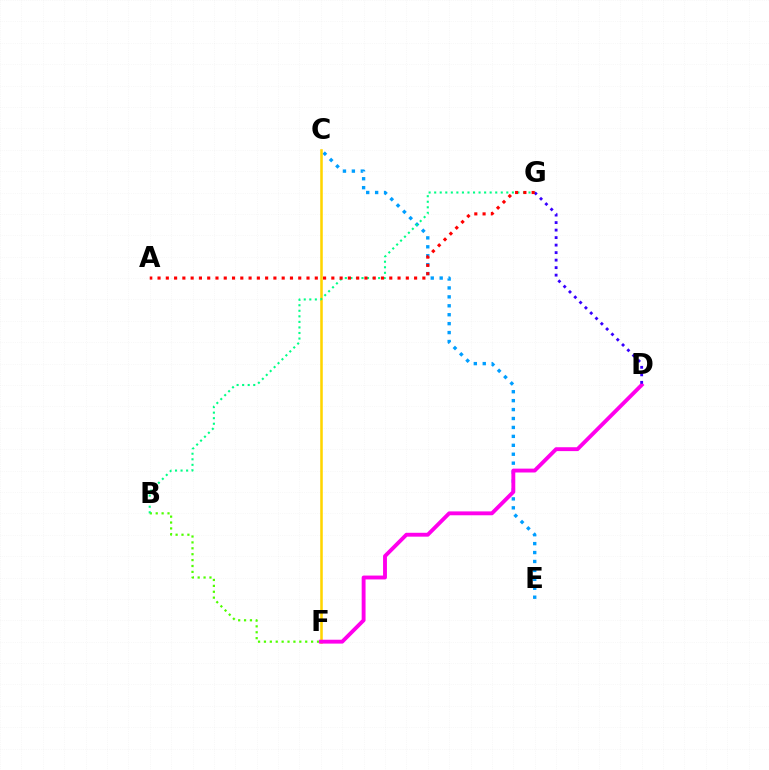{('C', 'E'): [{'color': '#009eff', 'line_style': 'dotted', 'thickness': 2.43}], ('C', 'F'): [{'color': '#ffd500', 'line_style': 'solid', 'thickness': 1.84}], ('D', 'F'): [{'color': '#ff00ed', 'line_style': 'solid', 'thickness': 2.79}], ('B', 'F'): [{'color': '#4fff00', 'line_style': 'dotted', 'thickness': 1.6}], ('B', 'G'): [{'color': '#00ff86', 'line_style': 'dotted', 'thickness': 1.51}], ('D', 'G'): [{'color': '#3700ff', 'line_style': 'dotted', 'thickness': 2.04}], ('A', 'G'): [{'color': '#ff0000', 'line_style': 'dotted', 'thickness': 2.25}]}